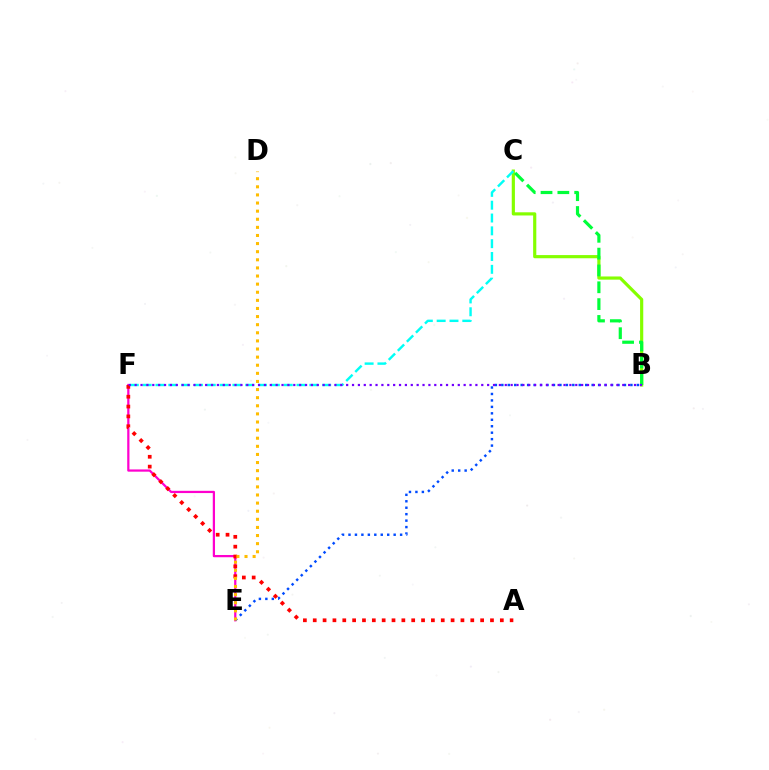{('E', 'F'): [{'color': '#ff00cf', 'line_style': 'solid', 'thickness': 1.61}], ('A', 'F'): [{'color': '#ff0000', 'line_style': 'dotted', 'thickness': 2.68}], ('B', 'E'): [{'color': '#004bff', 'line_style': 'dotted', 'thickness': 1.75}], ('D', 'E'): [{'color': '#ffbd00', 'line_style': 'dotted', 'thickness': 2.2}], ('B', 'C'): [{'color': '#84ff00', 'line_style': 'solid', 'thickness': 2.29}, {'color': '#00ff39', 'line_style': 'dashed', 'thickness': 2.29}], ('C', 'F'): [{'color': '#00fff6', 'line_style': 'dashed', 'thickness': 1.74}], ('B', 'F'): [{'color': '#7200ff', 'line_style': 'dotted', 'thickness': 1.6}]}